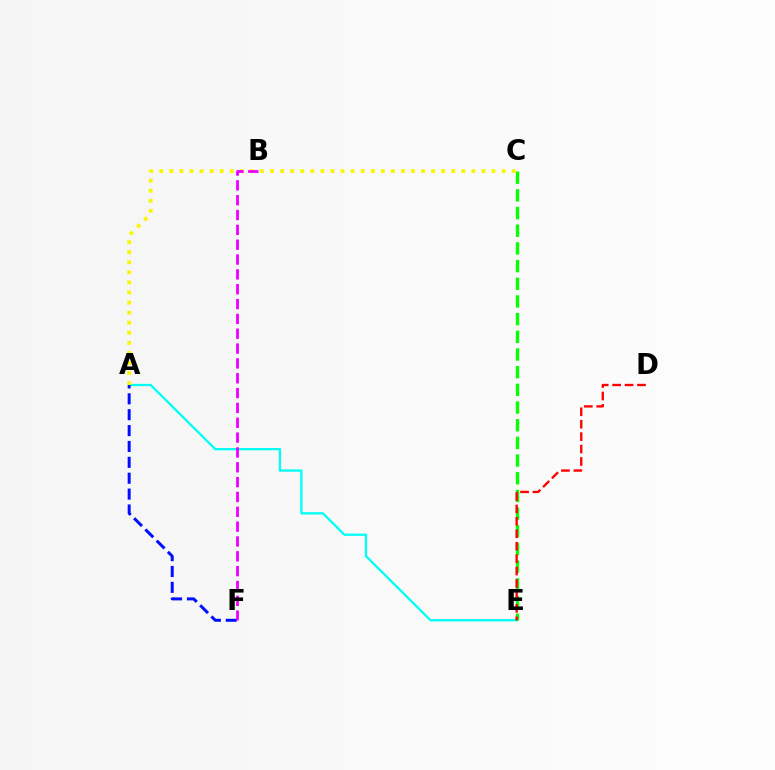{('A', 'E'): [{'color': '#00fff6', 'line_style': 'solid', 'thickness': 1.65}], ('A', 'C'): [{'color': '#fcf500', 'line_style': 'dotted', 'thickness': 2.74}], ('A', 'F'): [{'color': '#0010ff', 'line_style': 'dashed', 'thickness': 2.16}], ('B', 'F'): [{'color': '#ee00ff', 'line_style': 'dashed', 'thickness': 2.02}], ('C', 'E'): [{'color': '#08ff00', 'line_style': 'dashed', 'thickness': 2.4}], ('D', 'E'): [{'color': '#ff0000', 'line_style': 'dashed', 'thickness': 1.69}]}